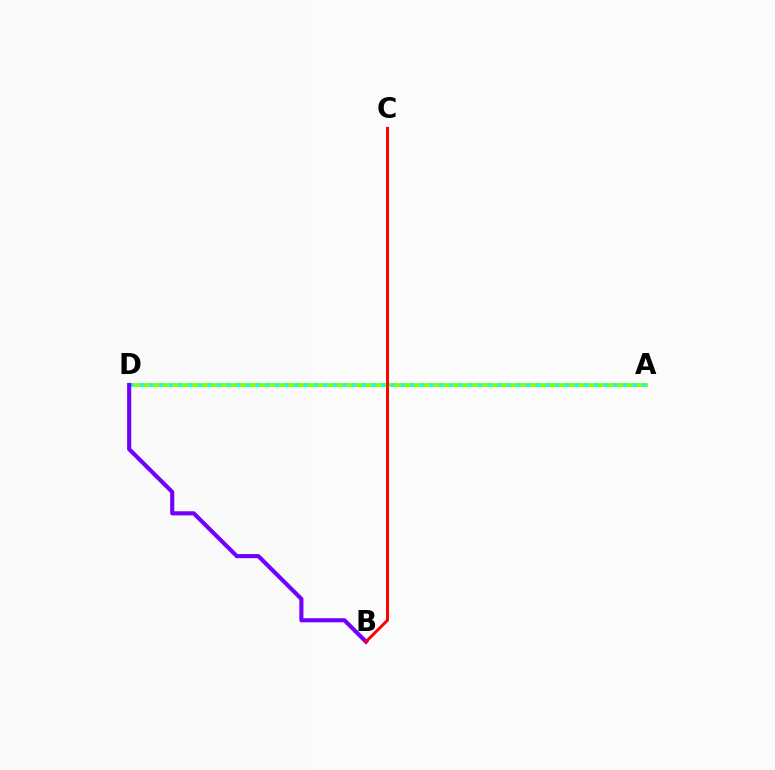{('A', 'D'): [{'color': '#84ff00', 'line_style': 'solid', 'thickness': 2.72}, {'color': '#00fff6', 'line_style': 'dotted', 'thickness': 2.63}], ('B', 'D'): [{'color': '#7200ff', 'line_style': 'solid', 'thickness': 2.96}], ('B', 'C'): [{'color': '#ff0000', 'line_style': 'solid', 'thickness': 2.12}]}